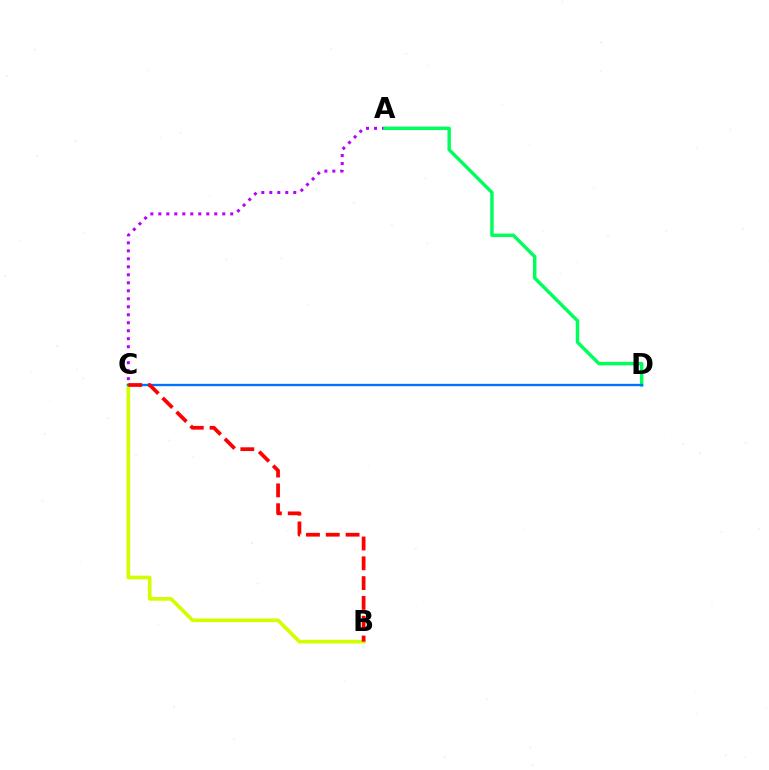{('A', 'C'): [{'color': '#b900ff', 'line_style': 'dotted', 'thickness': 2.17}], ('B', 'C'): [{'color': '#d1ff00', 'line_style': 'solid', 'thickness': 2.65}, {'color': '#ff0000', 'line_style': 'dashed', 'thickness': 2.69}], ('A', 'D'): [{'color': '#00ff5c', 'line_style': 'solid', 'thickness': 2.47}], ('C', 'D'): [{'color': '#0074ff', 'line_style': 'solid', 'thickness': 1.68}]}